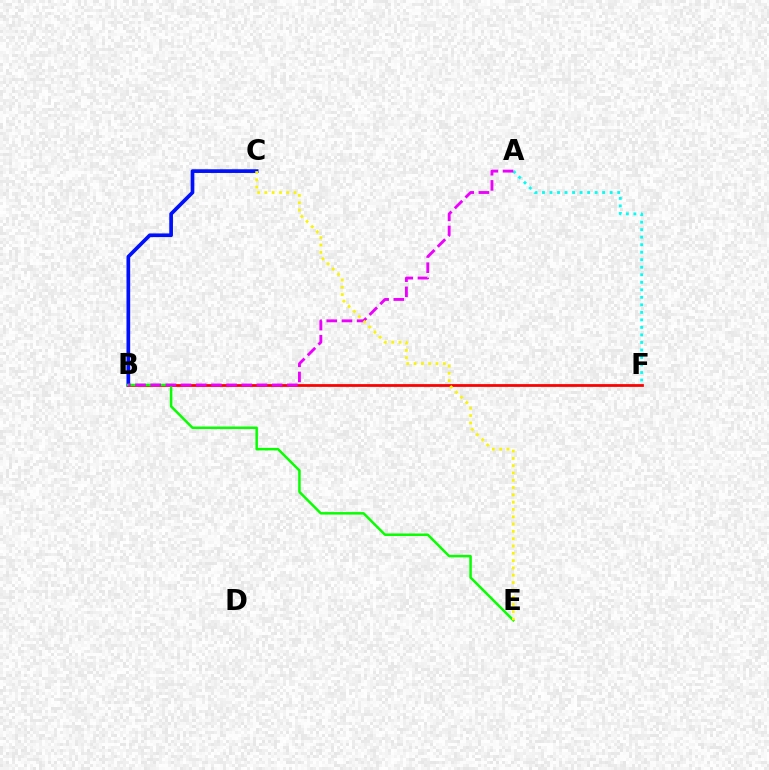{('B', 'C'): [{'color': '#0010ff', 'line_style': 'solid', 'thickness': 2.66}], ('B', 'F'): [{'color': '#ff0000', 'line_style': 'solid', 'thickness': 1.99}], ('A', 'F'): [{'color': '#00fff6', 'line_style': 'dotted', 'thickness': 2.04}], ('B', 'E'): [{'color': '#08ff00', 'line_style': 'solid', 'thickness': 1.8}], ('A', 'B'): [{'color': '#ee00ff', 'line_style': 'dashed', 'thickness': 2.06}], ('C', 'E'): [{'color': '#fcf500', 'line_style': 'dotted', 'thickness': 1.98}]}